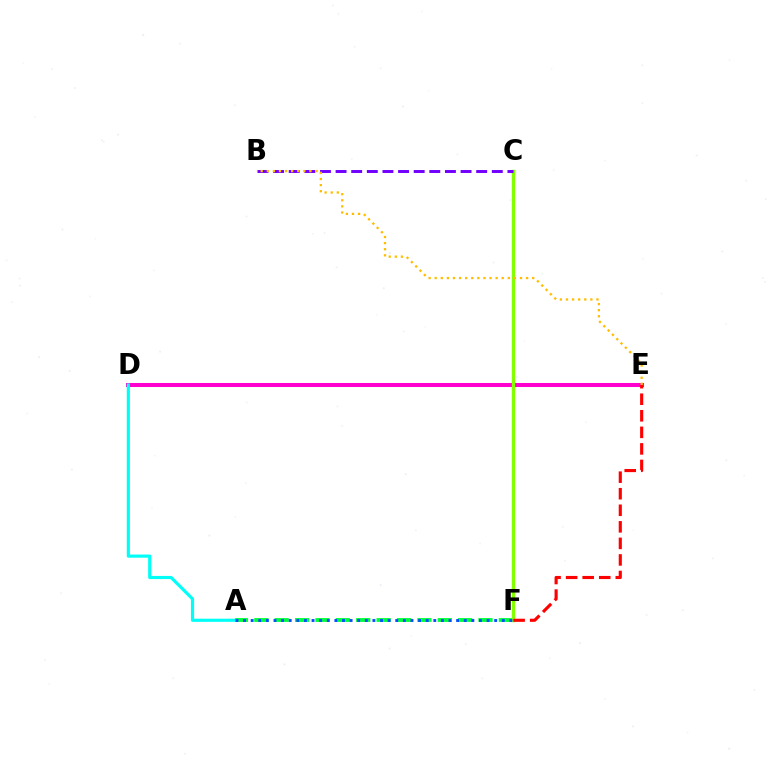{('A', 'F'): [{'color': '#00ff39', 'line_style': 'dashed', 'thickness': 2.77}, {'color': '#004bff', 'line_style': 'dotted', 'thickness': 2.07}], ('D', 'E'): [{'color': '#ff00cf', 'line_style': 'solid', 'thickness': 2.9}], ('A', 'D'): [{'color': '#00fff6', 'line_style': 'solid', 'thickness': 2.27}], ('C', 'F'): [{'color': '#84ff00', 'line_style': 'solid', 'thickness': 2.43}], ('B', 'C'): [{'color': '#7200ff', 'line_style': 'dashed', 'thickness': 2.12}], ('E', 'F'): [{'color': '#ff0000', 'line_style': 'dashed', 'thickness': 2.25}], ('B', 'E'): [{'color': '#ffbd00', 'line_style': 'dotted', 'thickness': 1.66}]}